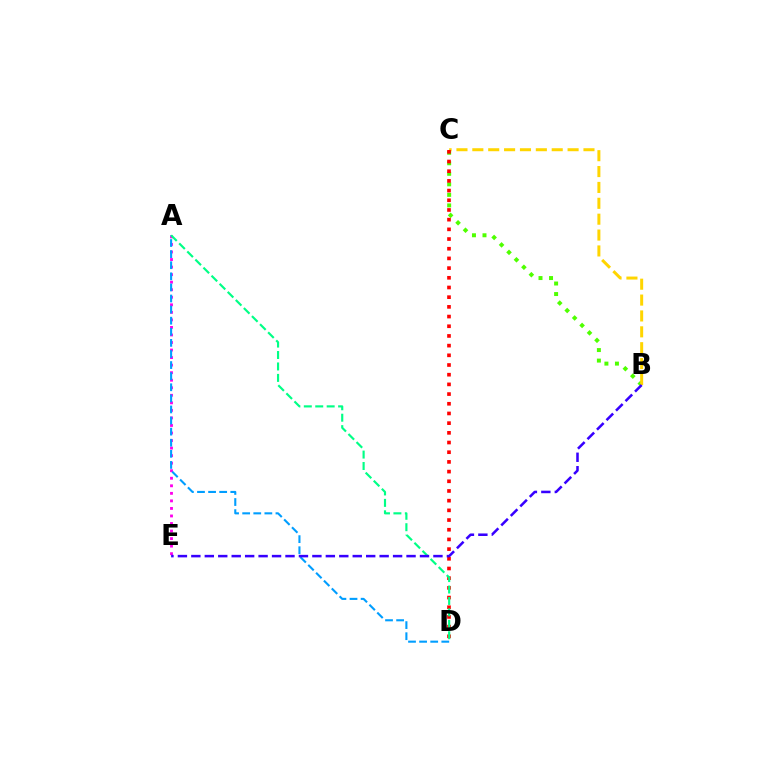{('B', 'C'): [{'color': '#4fff00', 'line_style': 'dotted', 'thickness': 2.86}, {'color': '#ffd500', 'line_style': 'dashed', 'thickness': 2.16}], ('A', 'E'): [{'color': '#ff00ed', 'line_style': 'dotted', 'thickness': 2.05}], ('A', 'D'): [{'color': '#009eff', 'line_style': 'dashed', 'thickness': 1.51}, {'color': '#00ff86', 'line_style': 'dashed', 'thickness': 1.55}], ('C', 'D'): [{'color': '#ff0000', 'line_style': 'dotted', 'thickness': 2.63}], ('B', 'E'): [{'color': '#3700ff', 'line_style': 'dashed', 'thickness': 1.83}]}